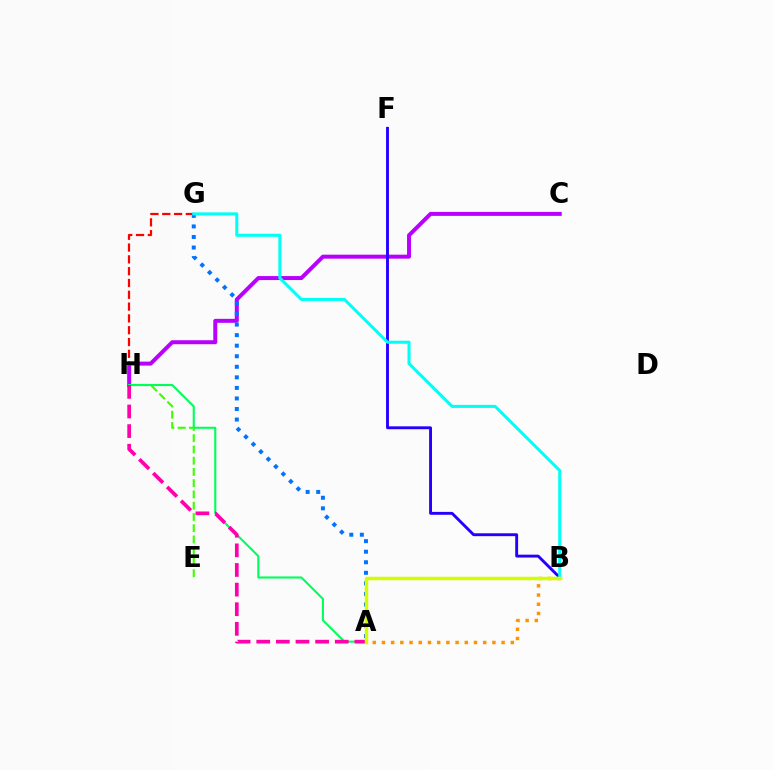{('E', 'H'): [{'color': '#3dff00', 'line_style': 'dashed', 'thickness': 1.53}], ('G', 'H'): [{'color': '#ff0000', 'line_style': 'dashed', 'thickness': 1.6}], ('C', 'H'): [{'color': '#b900ff', 'line_style': 'solid', 'thickness': 2.87}], ('B', 'F'): [{'color': '#2500ff', 'line_style': 'solid', 'thickness': 2.08}], ('A', 'G'): [{'color': '#0074ff', 'line_style': 'dotted', 'thickness': 2.87}], ('A', 'B'): [{'color': '#ff9400', 'line_style': 'dotted', 'thickness': 2.5}, {'color': '#d1ff00', 'line_style': 'solid', 'thickness': 2.49}], ('A', 'H'): [{'color': '#00ff5c', 'line_style': 'solid', 'thickness': 1.52}, {'color': '#ff00ac', 'line_style': 'dashed', 'thickness': 2.67}], ('B', 'G'): [{'color': '#00fff6', 'line_style': 'solid', 'thickness': 2.19}]}